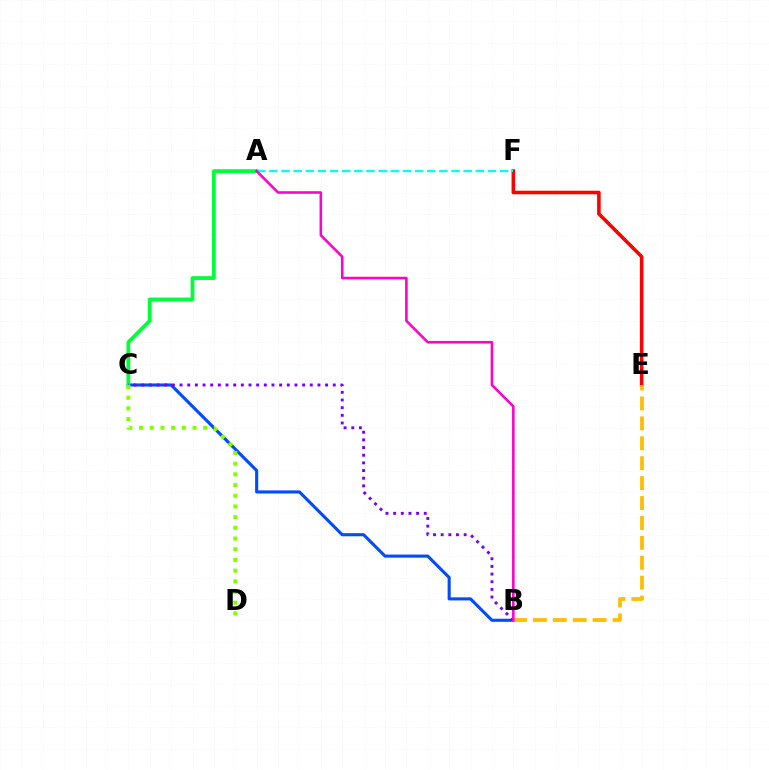{('B', 'C'): [{'color': '#004bff', 'line_style': 'solid', 'thickness': 2.23}, {'color': '#7200ff', 'line_style': 'dotted', 'thickness': 2.08}], ('E', 'F'): [{'color': '#ff0000', 'line_style': 'solid', 'thickness': 2.57}], ('A', 'C'): [{'color': '#00ff39', 'line_style': 'solid', 'thickness': 2.73}], ('A', 'F'): [{'color': '#00fff6', 'line_style': 'dashed', 'thickness': 1.65}], ('C', 'D'): [{'color': '#84ff00', 'line_style': 'dotted', 'thickness': 2.91}], ('B', 'E'): [{'color': '#ffbd00', 'line_style': 'dashed', 'thickness': 2.71}], ('A', 'B'): [{'color': '#ff00cf', 'line_style': 'solid', 'thickness': 1.86}]}